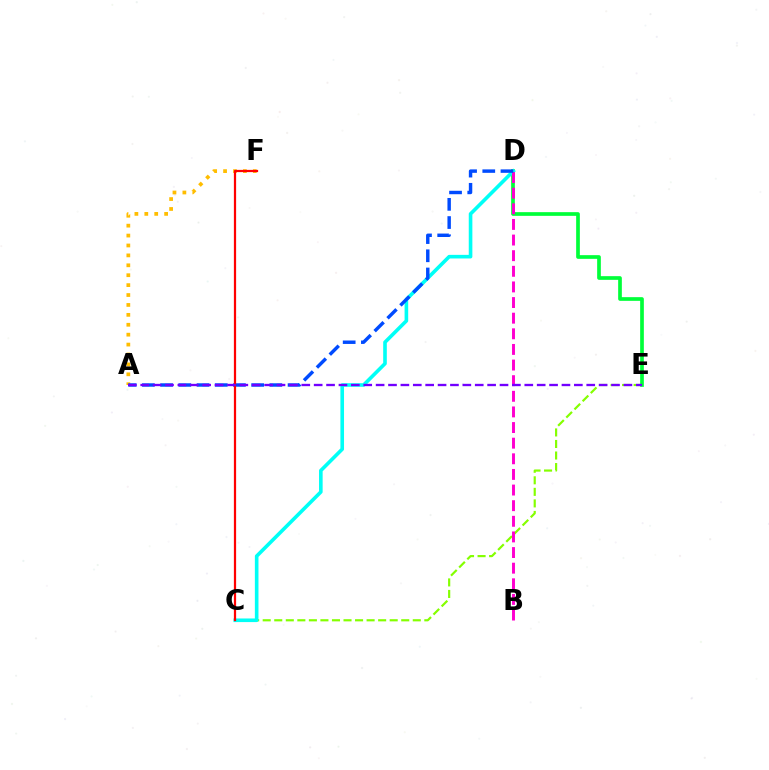{('A', 'F'): [{'color': '#ffbd00', 'line_style': 'dotted', 'thickness': 2.69}], ('D', 'E'): [{'color': '#00ff39', 'line_style': 'solid', 'thickness': 2.66}], ('C', 'E'): [{'color': '#84ff00', 'line_style': 'dashed', 'thickness': 1.57}], ('C', 'D'): [{'color': '#00fff6', 'line_style': 'solid', 'thickness': 2.6}], ('B', 'D'): [{'color': '#ff00cf', 'line_style': 'dashed', 'thickness': 2.12}], ('A', 'D'): [{'color': '#004bff', 'line_style': 'dashed', 'thickness': 2.47}], ('C', 'F'): [{'color': '#ff0000', 'line_style': 'solid', 'thickness': 1.61}], ('A', 'E'): [{'color': '#7200ff', 'line_style': 'dashed', 'thickness': 1.68}]}